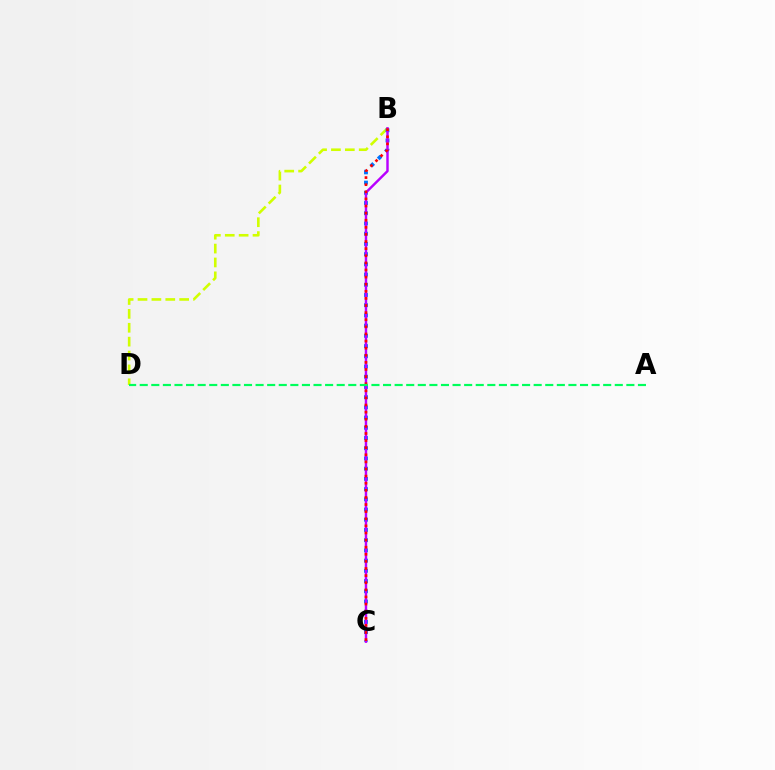{('B', 'D'): [{'color': '#d1ff00', 'line_style': 'dashed', 'thickness': 1.89}], ('B', 'C'): [{'color': '#0074ff', 'line_style': 'dotted', 'thickness': 2.78}, {'color': '#b900ff', 'line_style': 'solid', 'thickness': 1.75}, {'color': '#ff0000', 'line_style': 'dotted', 'thickness': 1.93}], ('A', 'D'): [{'color': '#00ff5c', 'line_style': 'dashed', 'thickness': 1.57}]}